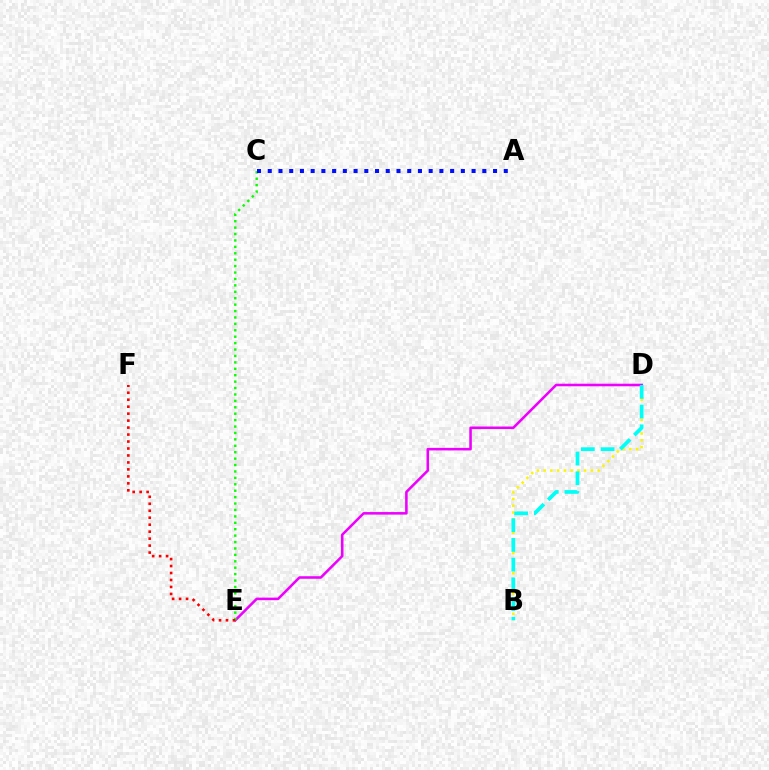{('B', 'D'): [{'color': '#fcf500', 'line_style': 'dotted', 'thickness': 1.83}, {'color': '#00fff6', 'line_style': 'dashed', 'thickness': 2.68}], ('D', 'E'): [{'color': '#ee00ff', 'line_style': 'solid', 'thickness': 1.84}], ('C', 'E'): [{'color': '#08ff00', 'line_style': 'dotted', 'thickness': 1.74}], ('E', 'F'): [{'color': '#ff0000', 'line_style': 'dotted', 'thickness': 1.89}], ('A', 'C'): [{'color': '#0010ff', 'line_style': 'dotted', 'thickness': 2.91}]}